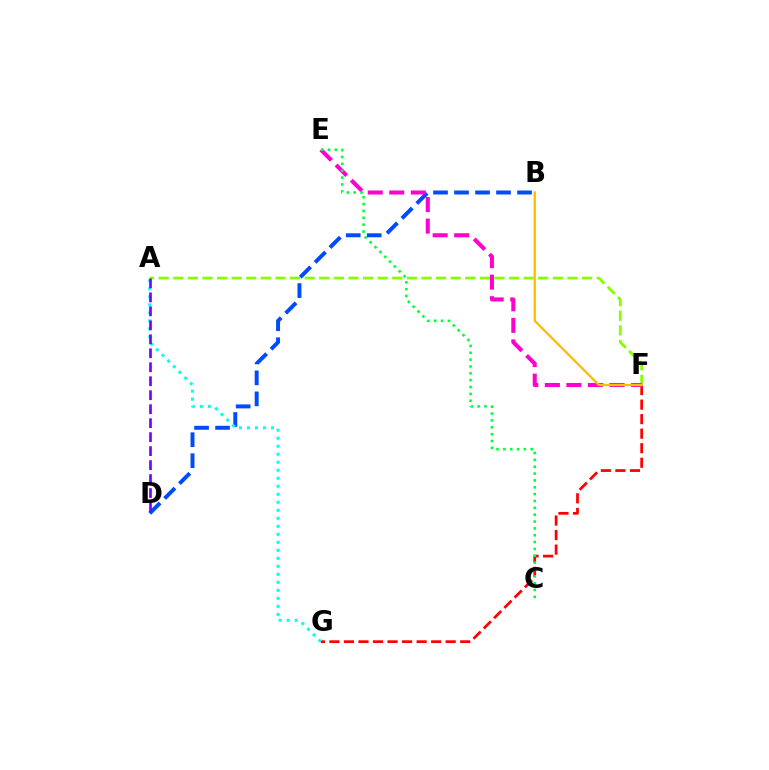{('B', 'D'): [{'color': '#004bff', 'line_style': 'dashed', 'thickness': 2.85}], ('A', 'F'): [{'color': '#84ff00', 'line_style': 'dashed', 'thickness': 1.98}], ('F', 'G'): [{'color': '#ff0000', 'line_style': 'dashed', 'thickness': 1.97}], ('E', 'F'): [{'color': '#ff00cf', 'line_style': 'dashed', 'thickness': 2.93}], ('A', 'G'): [{'color': '#00fff6', 'line_style': 'dotted', 'thickness': 2.18}], ('B', 'F'): [{'color': '#ffbd00', 'line_style': 'solid', 'thickness': 1.68}], ('A', 'D'): [{'color': '#7200ff', 'line_style': 'dashed', 'thickness': 1.9}], ('C', 'E'): [{'color': '#00ff39', 'line_style': 'dotted', 'thickness': 1.86}]}